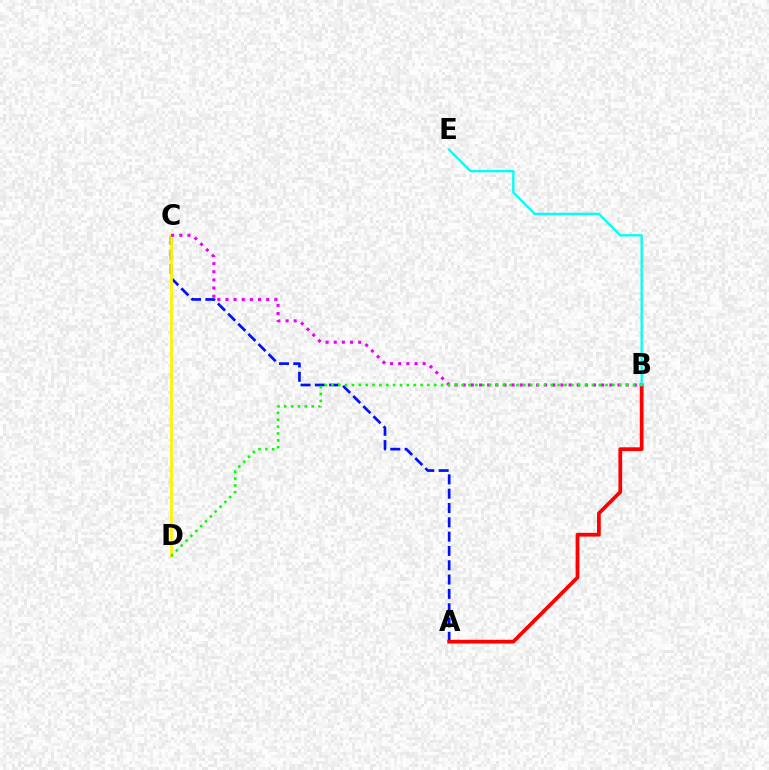{('A', 'C'): [{'color': '#0010ff', 'line_style': 'dashed', 'thickness': 1.94}], ('C', 'D'): [{'color': '#fcf500', 'line_style': 'solid', 'thickness': 1.99}], ('A', 'B'): [{'color': '#ff0000', 'line_style': 'solid', 'thickness': 2.69}], ('B', 'C'): [{'color': '#ee00ff', 'line_style': 'dotted', 'thickness': 2.21}], ('B', 'D'): [{'color': '#08ff00', 'line_style': 'dotted', 'thickness': 1.86}], ('B', 'E'): [{'color': '#00fff6', 'line_style': 'solid', 'thickness': 1.67}]}